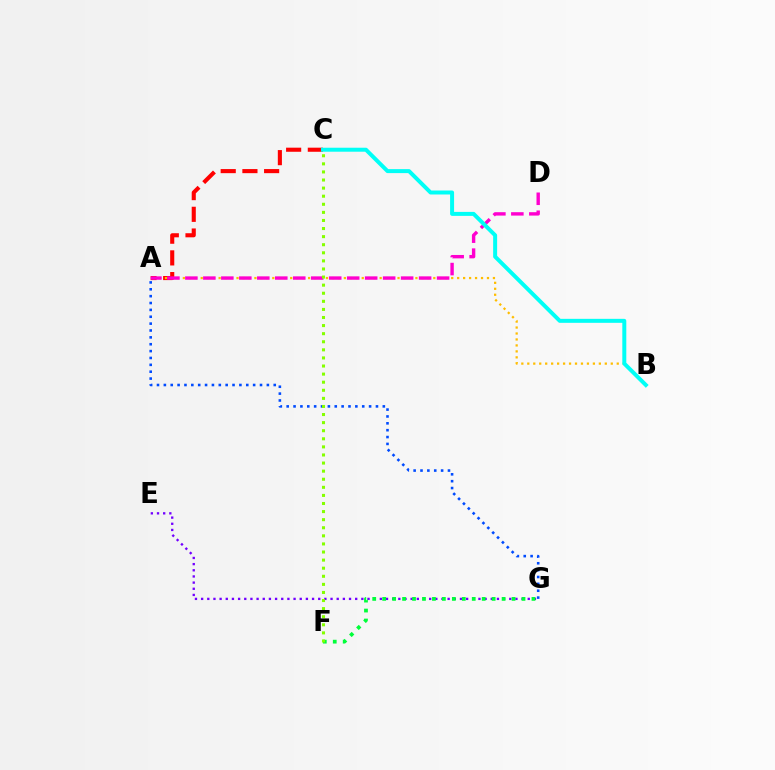{('A', 'G'): [{'color': '#004bff', 'line_style': 'dotted', 'thickness': 1.87}], ('E', 'G'): [{'color': '#7200ff', 'line_style': 'dotted', 'thickness': 1.67}], ('A', 'C'): [{'color': '#ff0000', 'line_style': 'dashed', 'thickness': 2.95}], ('A', 'B'): [{'color': '#ffbd00', 'line_style': 'dotted', 'thickness': 1.62}], ('F', 'G'): [{'color': '#00ff39', 'line_style': 'dotted', 'thickness': 2.7}], ('A', 'D'): [{'color': '#ff00cf', 'line_style': 'dashed', 'thickness': 2.44}], ('B', 'C'): [{'color': '#00fff6', 'line_style': 'solid', 'thickness': 2.87}], ('C', 'F'): [{'color': '#84ff00', 'line_style': 'dotted', 'thickness': 2.2}]}